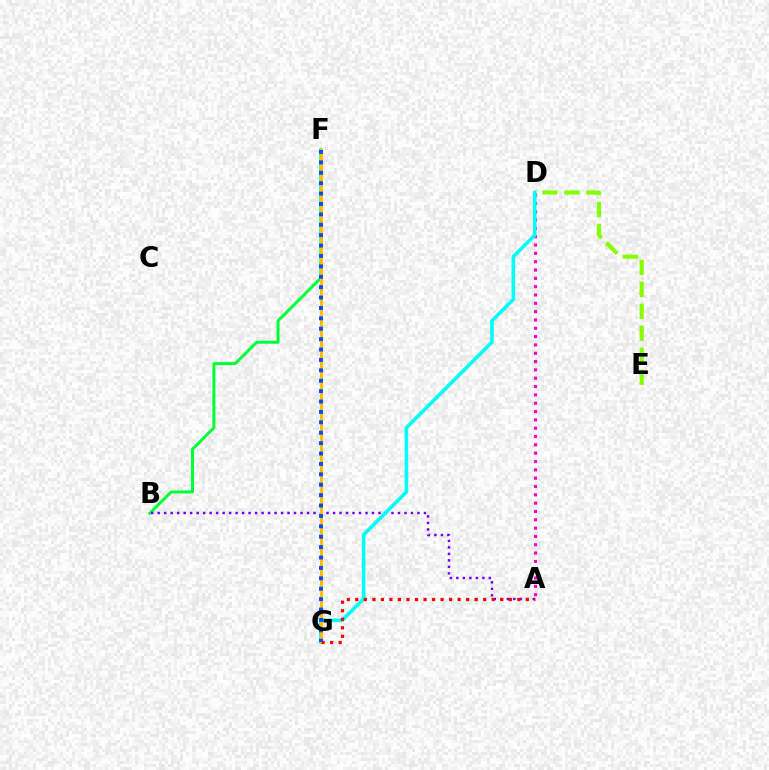{('D', 'E'): [{'color': '#84ff00', 'line_style': 'dashed', 'thickness': 2.99}], ('B', 'F'): [{'color': '#00ff39', 'line_style': 'solid', 'thickness': 2.16}], ('A', 'B'): [{'color': '#7200ff', 'line_style': 'dotted', 'thickness': 1.76}], ('A', 'D'): [{'color': '#ff00cf', 'line_style': 'dotted', 'thickness': 2.26}], ('D', 'G'): [{'color': '#00fff6', 'line_style': 'solid', 'thickness': 2.6}], ('F', 'G'): [{'color': '#ffbd00', 'line_style': 'solid', 'thickness': 2.18}, {'color': '#004bff', 'line_style': 'dotted', 'thickness': 2.83}], ('A', 'G'): [{'color': '#ff0000', 'line_style': 'dotted', 'thickness': 2.32}]}